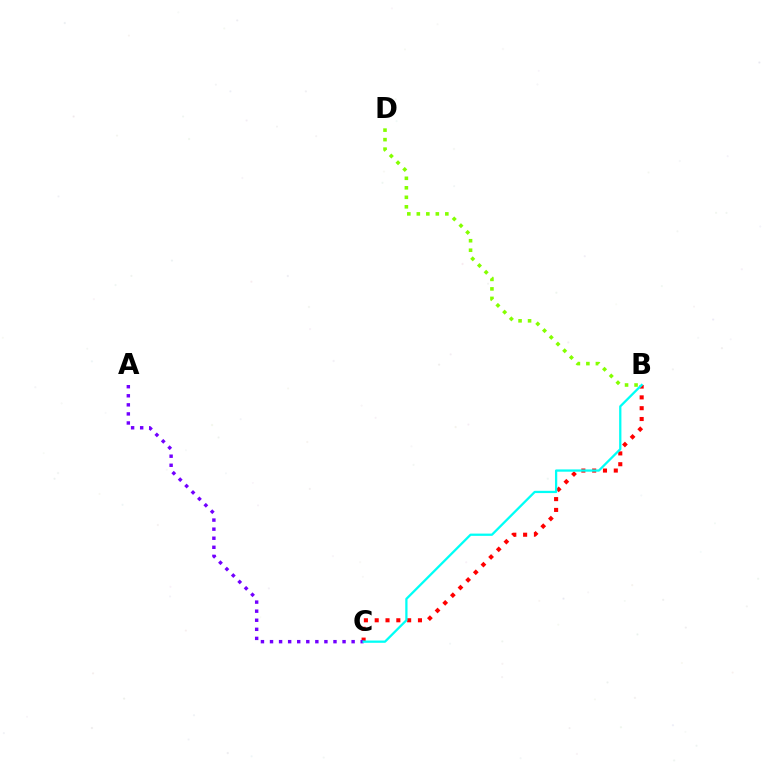{('B', 'C'): [{'color': '#ff0000', 'line_style': 'dotted', 'thickness': 2.94}, {'color': '#00fff6', 'line_style': 'solid', 'thickness': 1.64}], ('A', 'C'): [{'color': '#7200ff', 'line_style': 'dotted', 'thickness': 2.46}], ('B', 'D'): [{'color': '#84ff00', 'line_style': 'dotted', 'thickness': 2.58}]}